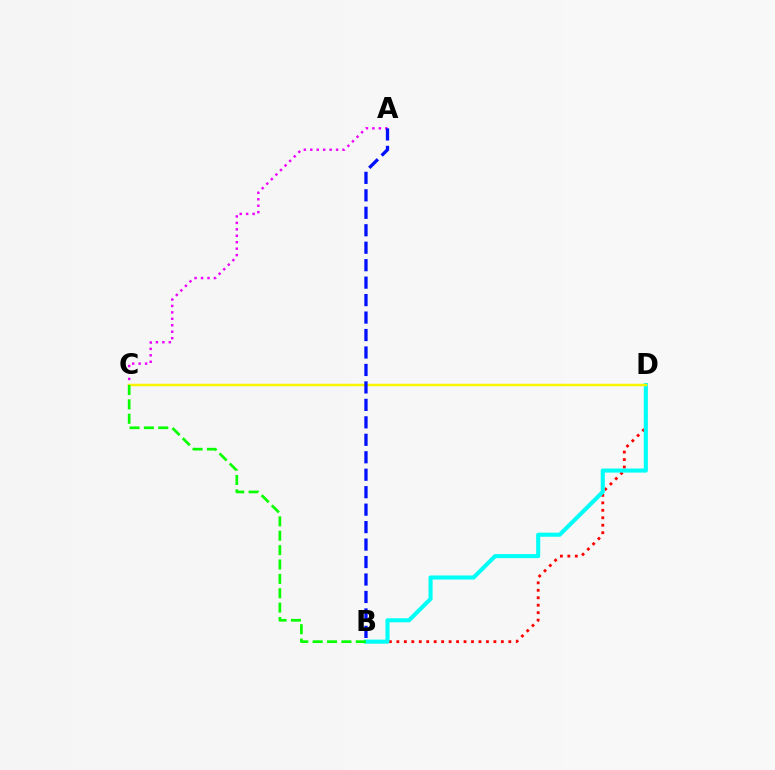{('B', 'D'): [{'color': '#ff0000', 'line_style': 'dotted', 'thickness': 2.03}, {'color': '#00fff6', 'line_style': 'solid', 'thickness': 2.94}], ('A', 'C'): [{'color': '#ee00ff', 'line_style': 'dotted', 'thickness': 1.75}], ('C', 'D'): [{'color': '#fcf500', 'line_style': 'solid', 'thickness': 1.77}], ('B', 'C'): [{'color': '#08ff00', 'line_style': 'dashed', 'thickness': 1.95}], ('A', 'B'): [{'color': '#0010ff', 'line_style': 'dashed', 'thickness': 2.37}]}